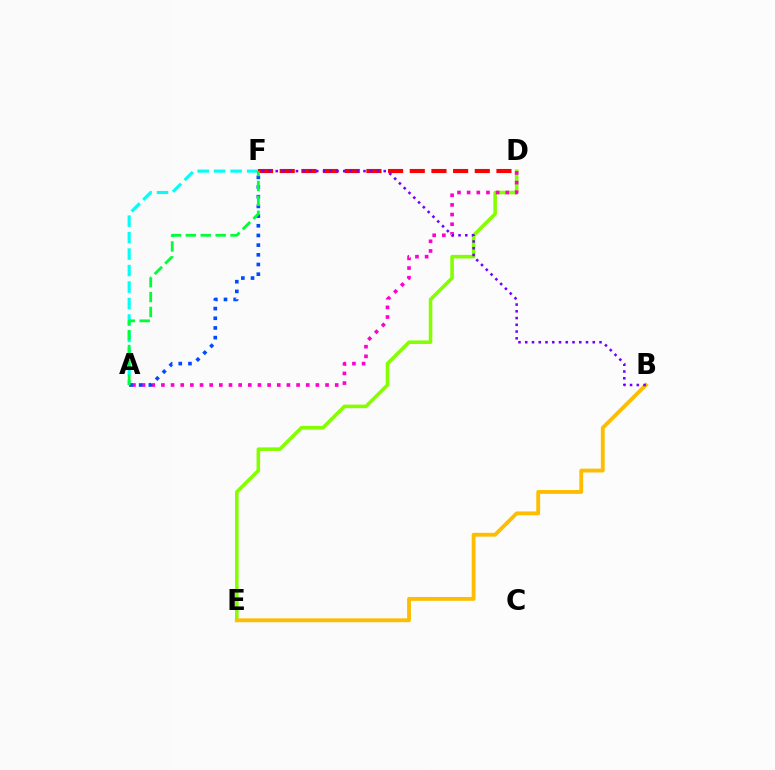{('A', 'F'): [{'color': '#00fff6', 'line_style': 'dashed', 'thickness': 2.24}, {'color': '#004bff', 'line_style': 'dotted', 'thickness': 2.63}, {'color': '#00ff39', 'line_style': 'dashed', 'thickness': 2.02}], ('D', 'F'): [{'color': '#ff0000', 'line_style': 'dashed', 'thickness': 2.94}], ('D', 'E'): [{'color': '#84ff00', 'line_style': 'solid', 'thickness': 2.57}], ('B', 'E'): [{'color': '#ffbd00', 'line_style': 'solid', 'thickness': 2.77}], ('A', 'D'): [{'color': '#ff00cf', 'line_style': 'dotted', 'thickness': 2.62}], ('B', 'F'): [{'color': '#7200ff', 'line_style': 'dotted', 'thickness': 1.83}]}